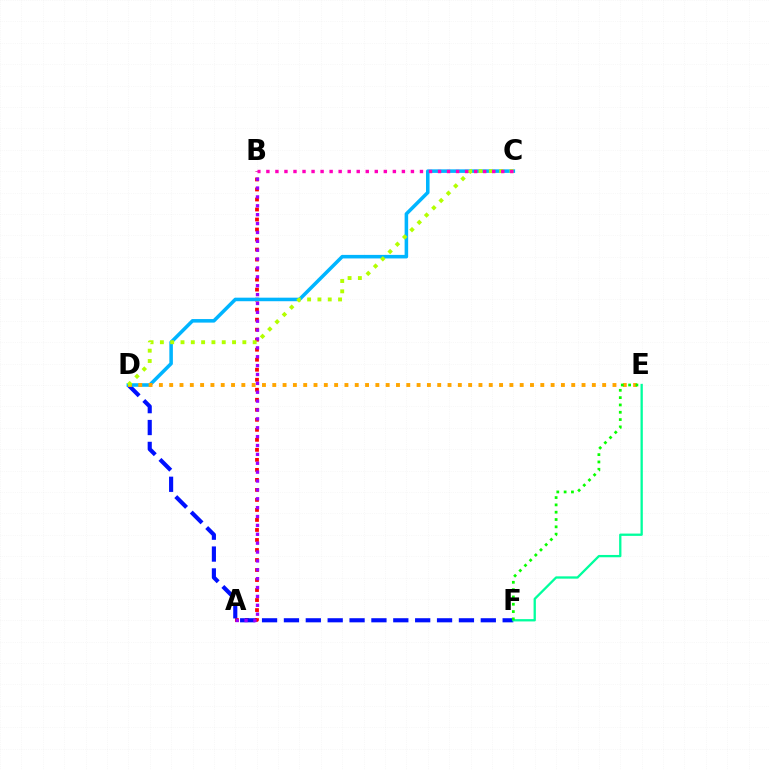{('A', 'B'): [{'color': '#ff0000', 'line_style': 'dotted', 'thickness': 2.72}, {'color': '#9b00ff', 'line_style': 'dotted', 'thickness': 2.41}], ('D', 'F'): [{'color': '#0010ff', 'line_style': 'dashed', 'thickness': 2.97}], ('C', 'D'): [{'color': '#00b5ff', 'line_style': 'solid', 'thickness': 2.55}, {'color': '#b3ff00', 'line_style': 'dotted', 'thickness': 2.8}], ('D', 'E'): [{'color': '#ffa500', 'line_style': 'dotted', 'thickness': 2.8}], ('E', 'F'): [{'color': '#00ff9d', 'line_style': 'solid', 'thickness': 1.66}, {'color': '#08ff00', 'line_style': 'dotted', 'thickness': 1.99}], ('B', 'C'): [{'color': '#ff00bd', 'line_style': 'dotted', 'thickness': 2.45}]}